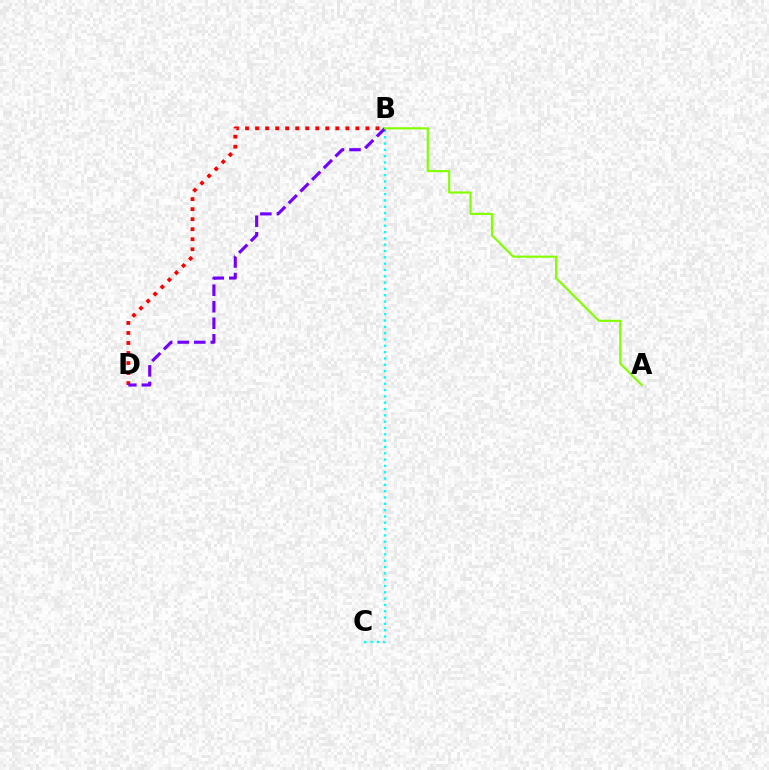{('B', 'D'): [{'color': '#ff0000', 'line_style': 'dotted', 'thickness': 2.72}, {'color': '#7200ff', 'line_style': 'dashed', 'thickness': 2.25}], ('B', 'C'): [{'color': '#00fff6', 'line_style': 'dotted', 'thickness': 1.72}], ('A', 'B'): [{'color': '#84ff00', 'line_style': 'solid', 'thickness': 1.55}]}